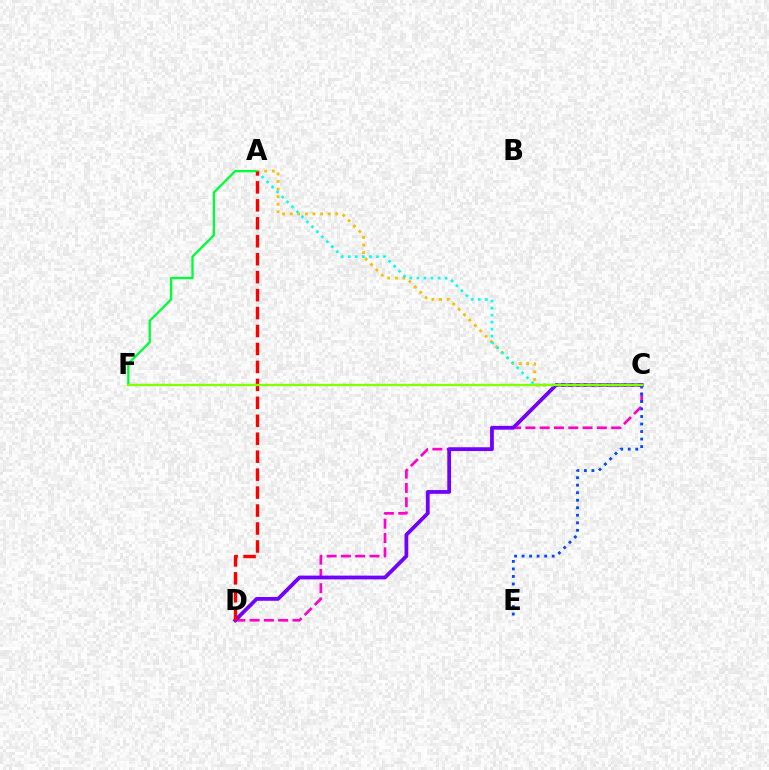{('C', 'D'): [{'color': '#ff00cf', 'line_style': 'dashed', 'thickness': 1.94}, {'color': '#7200ff', 'line_style': 'solid', 'thickness': 2.72}], ('A', 'F'): [{'color': '#00ff39', 'line_style': 'solid', 'thickness': 1.68}], ('A', 'C'): [{'color': '#ffbd00', 'line_style': 'dotted', 'thickness': 2.06}, {'color': '#00fff6', 'line_style': 'dotted', 'thickness': 1.91}], ('C', 'E'): [{'color': '#004bff', 'line_style': 'dotted', 'thickness': 2.04}], ('A', 'D'): [{'color': '#ff0000', 'line_style': 'dashed', 'thickness': 2.44}], ('C', 'F'): [{'color': '#84ff00', 'line_style': 'solid', 'thickness': 1.67}]}